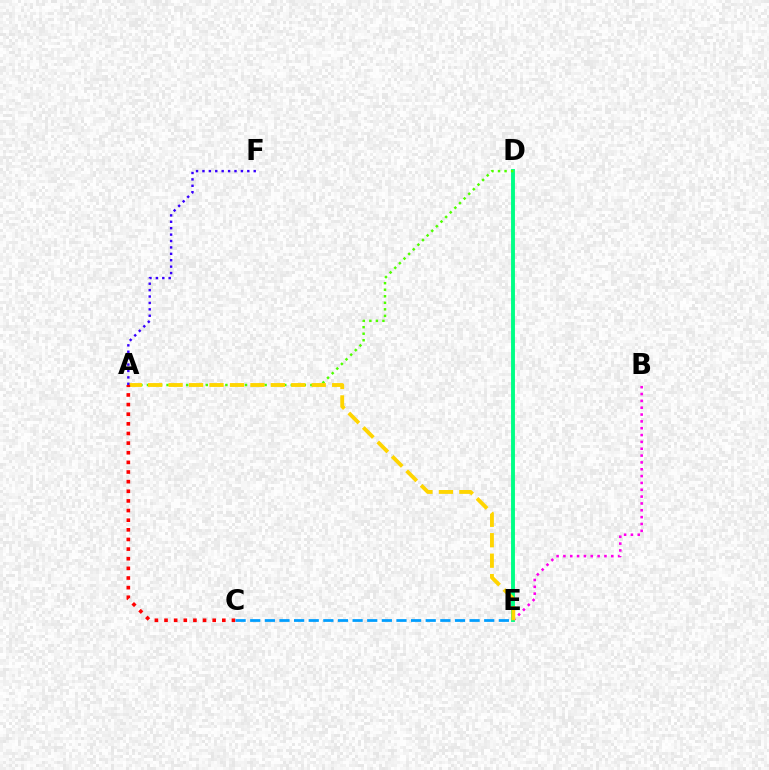{('B', 'E'): [{'color': '#ff00ed', 'line_style': 'dotted', 'thickness': 1.86}], ('D', 'E'): [{'color': '#00ff86', 'line_style': 'solid', 'thickness': 2.8}], ('A', 'D'): [{'color': '#4fff00', 'line_style': 'dotted', 'thickness': 1.78}], ('A', 'E'): [{'color': '#ffd500', 'line_style': 'dashed', 'thickness': 2.78}], ('A', 'C'): [{'color': '#ff0000', 'line_style': 'dotted', 'thickness': 2.62}], ('C', 'E'): [{'color': '#009eff', 'line_style': 'dashed', 'thickness': 1.99}], ('A', 'F'): [{'color': '#3700ff', 'line_style': 'dotted', 'thickness': 1.74}]}